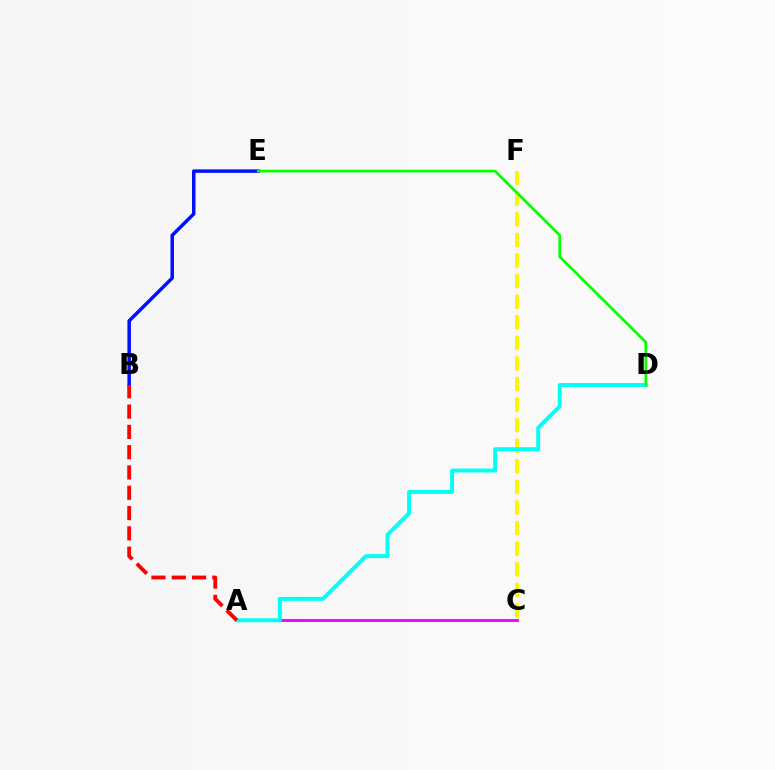{('A', 'C'): [{'color': '#ee00ff', 'line_style': 'solid', 'thickness': 2.06}], ('B', 'E'): [{'color': '#0010ff', 'line_style': 'solid', 'thickness': 2.52}], ('C', 'F'): [{'color': '#fcf500', 'line_style': 'dashed', 'thickness': 2.8}], ('A', 'D'): [{'color': '#00fff6', 'line_style': 'solid', 'thickness': 2.83}], ('A', 'B'): [{'color': '#ff0000', 'line_style': 'dashed', 'thickness': 2.76}], ('D', 'E'): [{'color': '#08ff00', 'line_style': 'solid', 'thickness': 1.97}]}